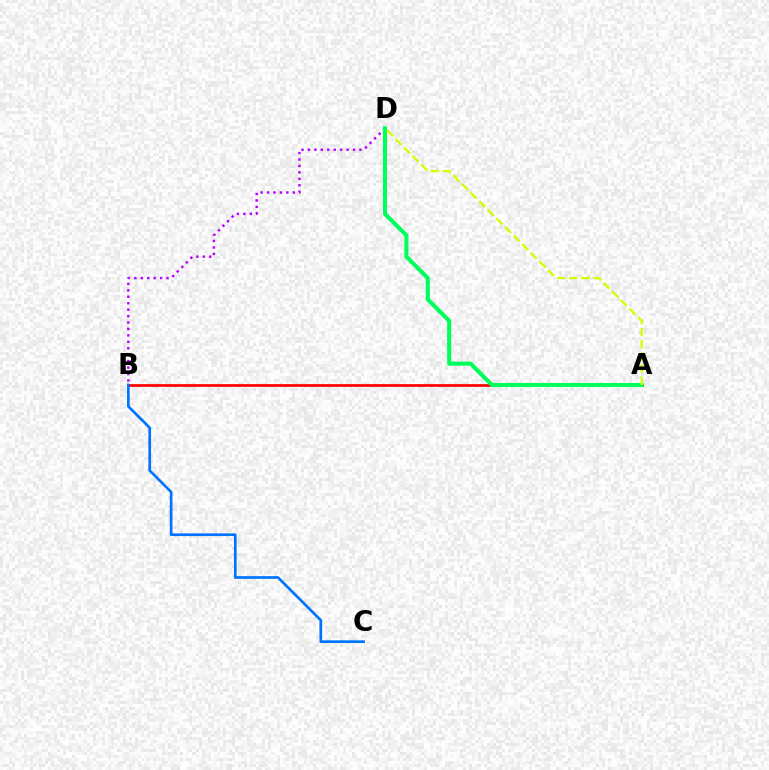{('B', 'D'): [{'color': '#b900ff', 'line_style': 'dotted', 'thickness': 1.75}], ('A', 'B'): [{'color': '#ff0000', 'line_style': 'solid', 'thickness': 1.96}], ('B', 'C'): [{'color': '#0074ff', 'line_style': 'solid', 'thickness': 1.93}], ('A', 'D'): [{'color': '#00ff5c', 'line_style': 'solid', 'thickness': 2.93}, {'color': '#d1ff00', 'line_style': 'dashed', 'thickness': 1.65}]}